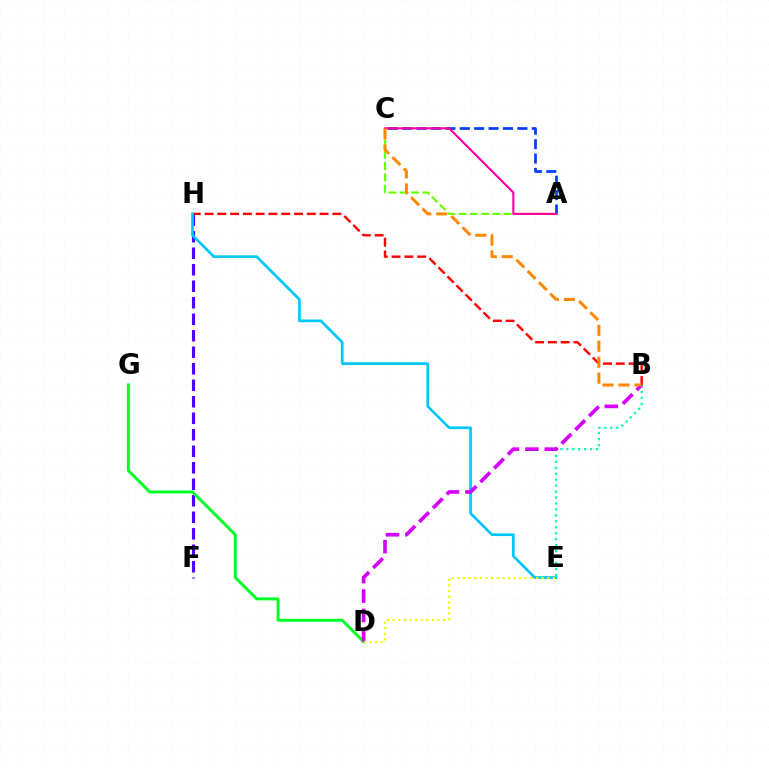{('A', 'C'): [{'color': '#66ff00', 'line_style': 'dashed', 'thickness': 1.53}, {'color': '#003fff', 'line_style': 'dashed', 'thickness': 1.95}, {'color': '#ff00a0', 'line_style': 'solid', 'thickness': 1.52}], ('F', 'H'): [{'color': '#4f00ff', 'line_style': 'dashed', 'thickness': 2.24}], ('B', 'H'): [{'color': '#ff0000', 'line_style': 'dashed', 'thickness': 1.74}], ('B', 'E'): [{'color': '#00ffaf', 'line_style': 'dotted', 'thickness': 1.62}], ('E', 'H'): [{'color': '#00c7ff', 'line_style': 'solid', 'thickness': 1.94}], ('D', 'G'): [{'color': '#00ff27', 'line_style': 'solid', 'thickness': 2.13}], ('B', 'D'): [{'color': '#d600ff', 'line_style': 'dashed', 'thickness': 2.64}], ('B', 'C'): [{'color': '#ff8800', 'line_style': 'dashed', 'thickness': 2.17}], ('D', 'E'): [{'color': '#eeff00', 'line_style': 'dotted', 'thickness': 1.53}]}